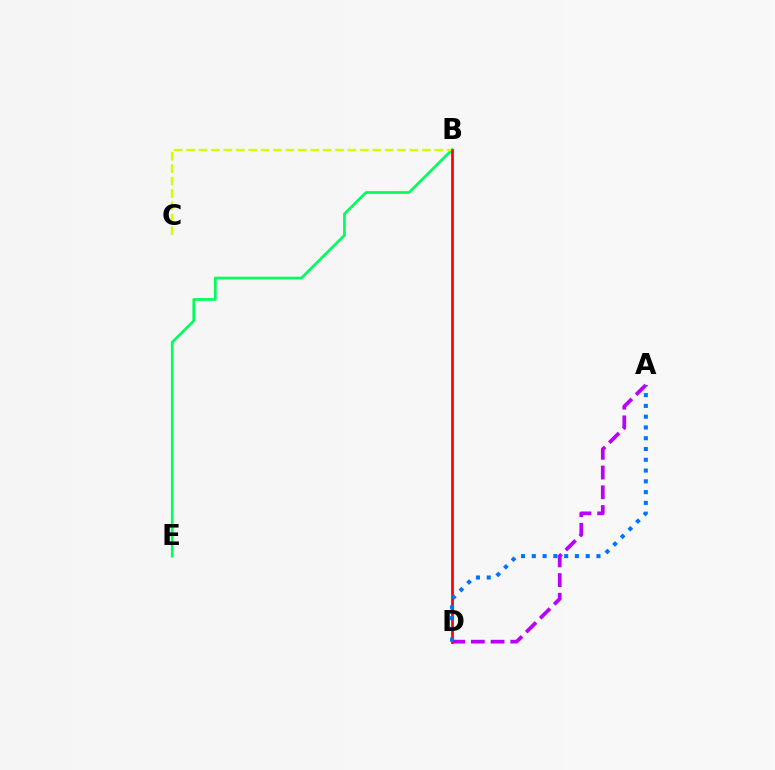{('A', 'D'): [{'color': '#b900ff', 'line_style': 'dashed', 'thickness': 2.68}, {'color': '#0074ff', 'line_style': 'dotted', 'thickness': 2.93}], ('B', 'E'): [{'color': '#00ff5c', 'line_style': 'solid', 'thickness': 1.95}], ('B', 'C'): [{'color': '#d1ff00', 'line_style': 'dashed', 'thickness': 1.69}], ('B', 'D'): [{'color': '#ff0000', 'line_style': 'solid', 'thickness': 1.96}]}